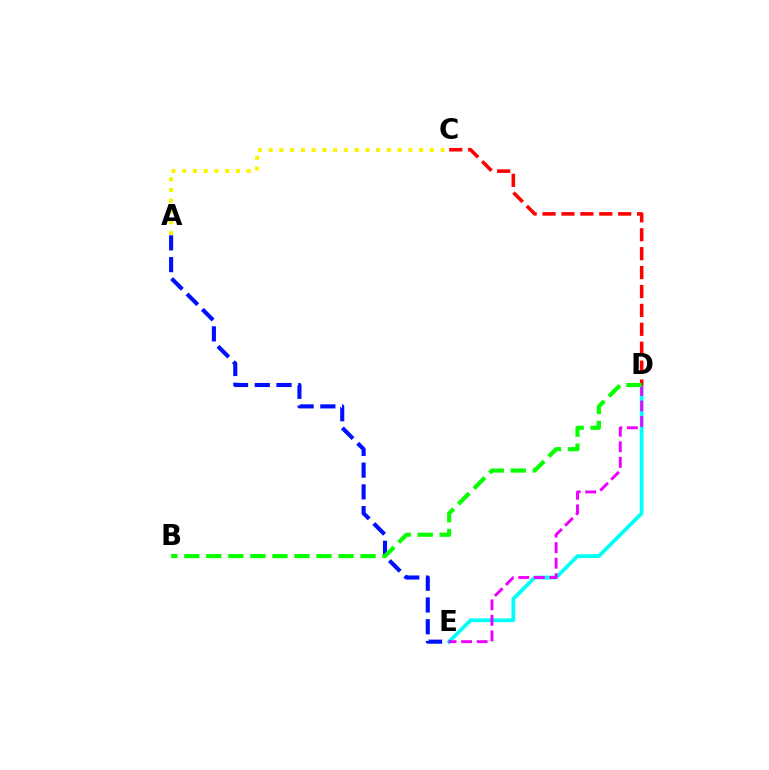{('A', 'C'): [{'color': '#fcf500', 'line_style': 'dotted', 'thickness': 2.92}], ('D', 'E'): [{'color': '#00fff6', 'line_style': 'solid', 'thickness': 2.71}, {'color': '#ee00ff', 'line_style': 'dashed', 'thickness': 2.11}], ('C', 'D'): [{'color': '#ff0000', 'line_style': 'dashed', 'thickness': 2.57}], ('A', 'E'): [{'color': '#0010ff', 'line_style': 'dashed', 'thickness': 2.95}], ('B', 'D'): [{'color': '#08ff00', 'line_style': 'dashed', 'thickness': 2.99}]}